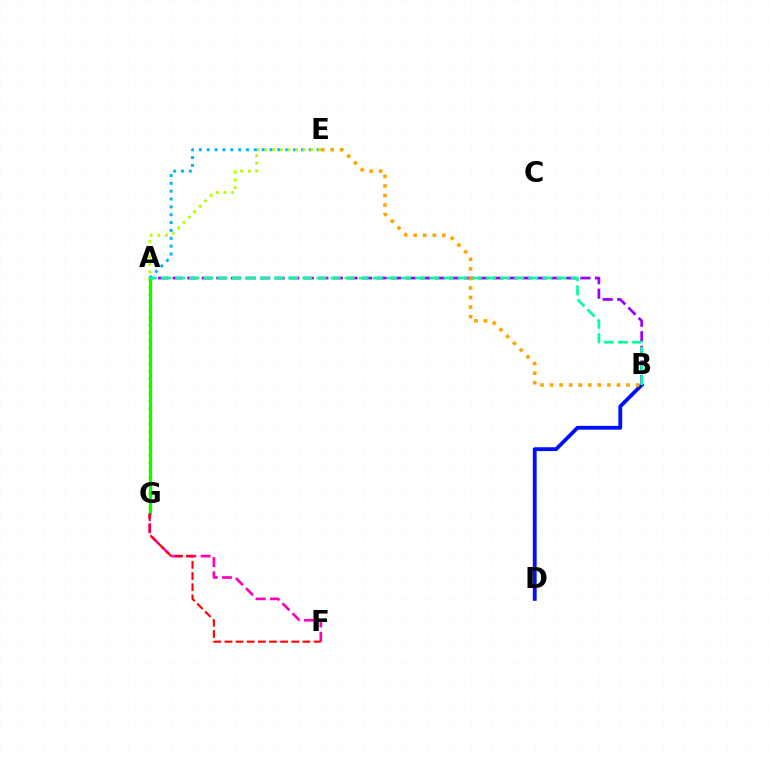{('F', 'G'): [{'color': '#ff00bd', 'line_style': 'dashed', 'thickness': 1.93}, {'color': '#ff0000', 'line_style': 'dashed', 'thickness': 1.51}], ('A', 'E'): [{'color': '#00b5ff', 'line_style': 'dotted', 'thickness': 2.13}], ('E', 'G'): [{'color': '#b3ff00', 'line_style': 'dotted', 'thickness': 2.07}], ('A', 'B'): [{'color': '#9b00ff', 'line_style': 'dashed', 'thickness': 1.98}, {'color': '#00ff9d', 'line_style': 'dashed', 'thickness': 1.92}], ('B', 'D'): [{'color': '#0010ff', 'line_style': 'solid', 'thickness': 2.75}], ('A', 'G'): [{'color': '#08ff00', 'line_style': 'solid', 'thickness': 2.33}], ('B', 'E'): [{'color': '#ffa500', 'line_style': 'dotted', 'thickness': 2.6}]}